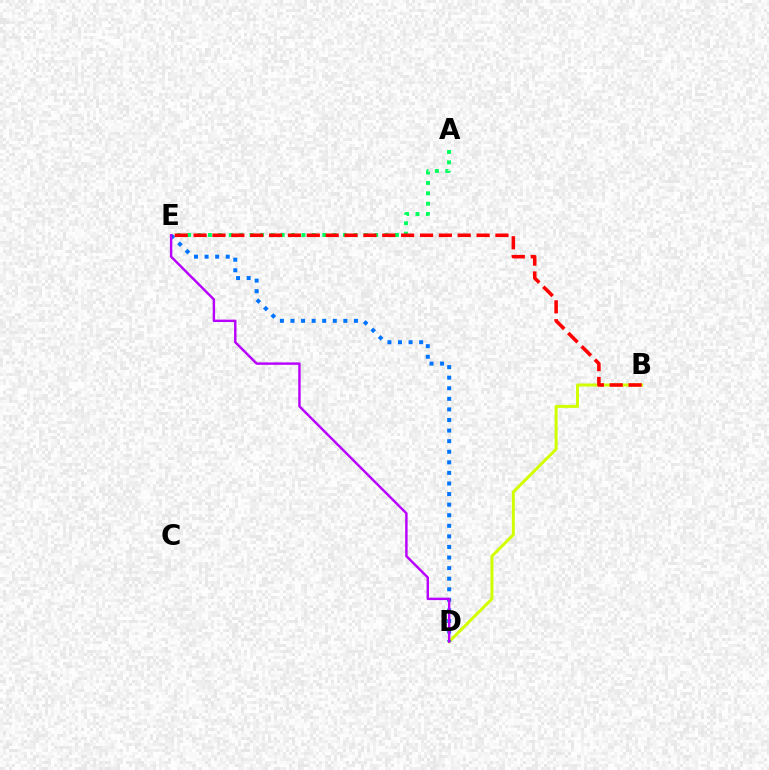{('B', 'D'): [{'color': '#d1ff00', 'line_style': 'solid', 'thickness': 2.15}], ('A', 'E'): [{'color': '#00ff5c', 'line_style': 'dotted', 'thickness': 2.82}], ('D', 'E'): [{'color': '#0074ff', 'line_style': 'dotted', 'thickness': 2.87}, {'color': '#b900ff', 'line_style': 'solid', 'thickness': 1.74}], ('B', 'E'): [{'color': '#ff0000', 'line_style': 'dashed', 'thickness': 2.56}]}